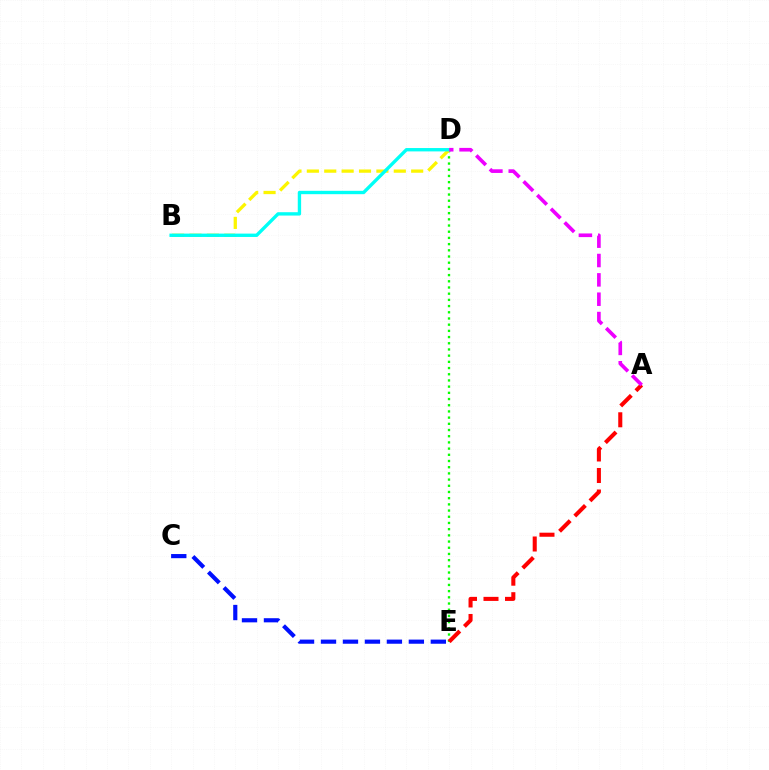{('D', 'E'): [{'color': '#08ff00', 'line_style': 'dotted', 'thickness': 1.68}], ('A', 'E'): [{'color': '#ff0000', 'line_style': 'dashed', 'thickness': 2.92}], ('B', 'D'): [{'color': '#fcf500', 'line_style': 'dashed', 'thickness': 2.36}, {'color': '#00fff6', 'line_style': 'solid', 'thickness': 2.42}], ('C', 'E'): [{'color': '#0010ff', 'line_style': 'dashed', 'thickness': 2.98}], ('A', 'D'): [{'color': '#ee00ff', 'line_style': 'dashed', 'thickness': 2.63}]}